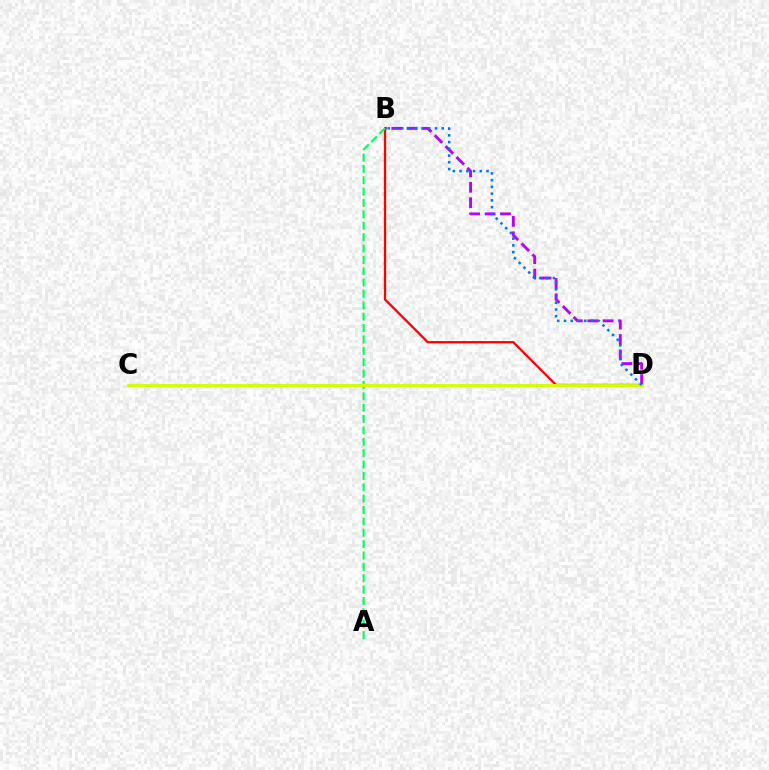{('B', 'D'): [{'color': '#ff0000', 'line_style': 'solid', 'thickness': 1.66}, {'color': '#b900ff', 'line_style': 'dashed', 'thickness': 2.09}, {'color': '#0074ff', 'line_style': 'dotted', 'thickness': 1.83}], ('A', 'B'): [{'color': '#00ff5c', 'line_style': 'dashed', 'thickness': 1.54}], ('C', 'D'): [{'color': '#d1ff00', 'line_style': 'solid', 'thickness': 2.09}]}